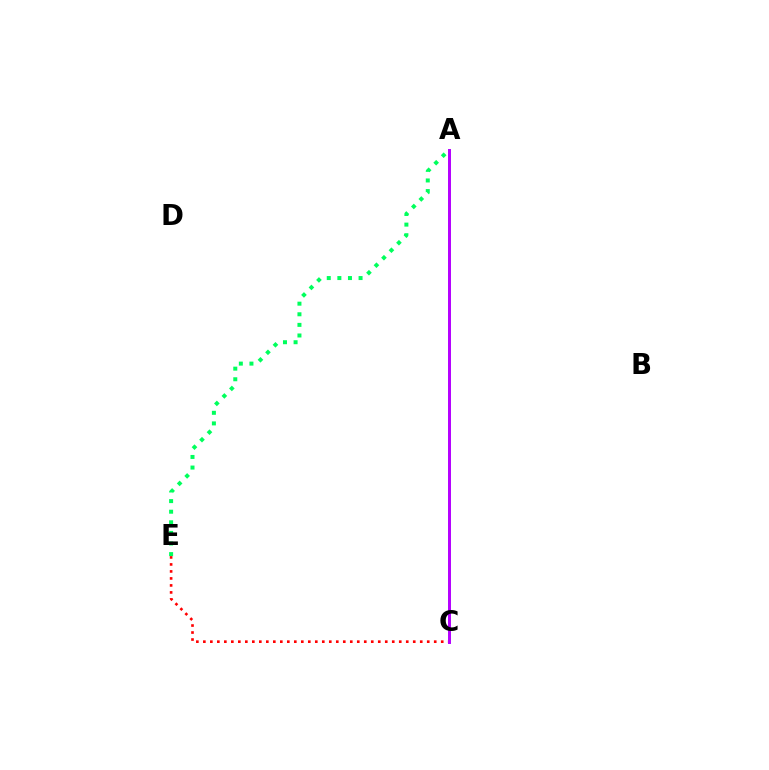{('A', 'E'): [{'color': '#00ff5c', 'line_style': 'dotted', 'thickness': 2.88}], ('A', 'C'): [{'color': '#d1ff00', 'line_style': 'dotted', 'thickness': 1.88}, {'color': '#0074ff', 'line_style': 'solid', 'thickness': 1.88}, {'color': '#b900ff', 'line_style': 'solid', 'thickness': 2.11}], ('C', 'E'): [{'color': '#ff0000', 'line_style': 'dotted', 'thickness': 1.9}]}